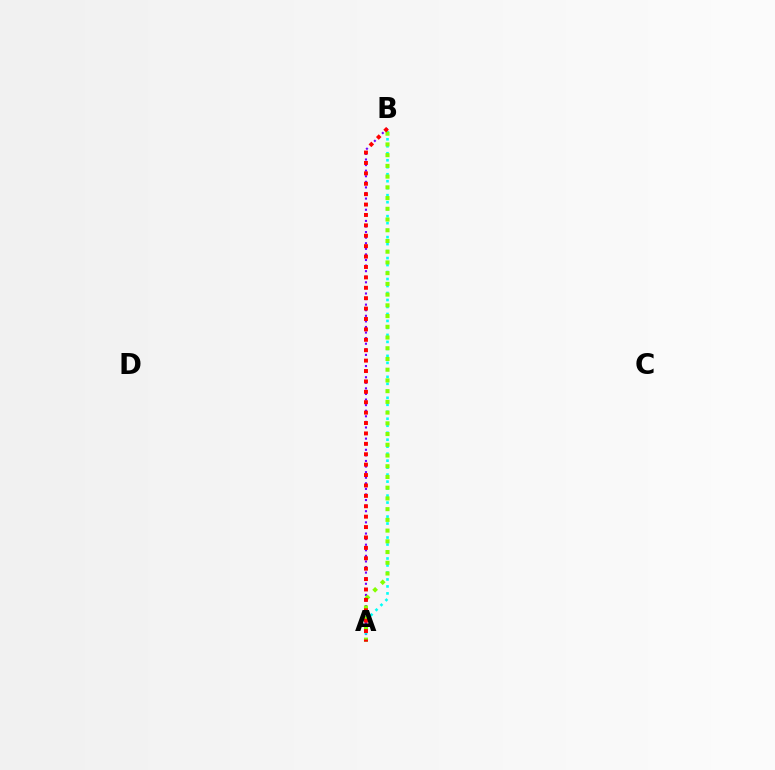{('A', 'B'): [{'color': '#7200ff', 'line_style': 'dotted', 'thickness': 1.52}, {'color': '#00fff6', 'line_style': 'dotted', 'thickness': 1.9}, {'color': '#84ff00', 'line_style': 'dotted', 'thickness': 2.91}, {'color': '#ff0000', 'line_style': 'dotted', 'thickness': 2.83}]}